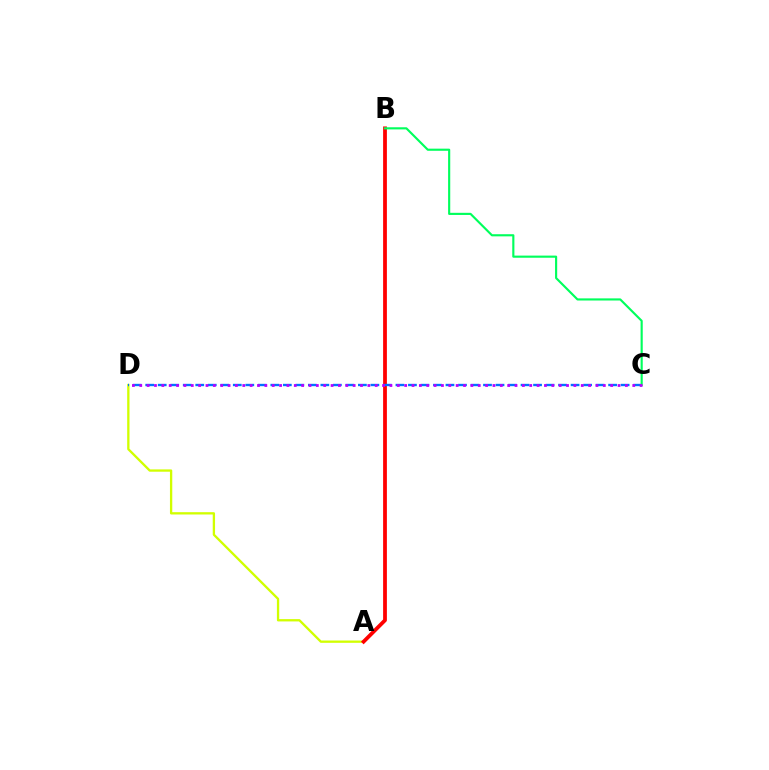{('A', 'D'): [{'color': '#d1ff00', 'line_style': 'solid', 'thickness': 1.67}], ('A', 'B'): [{'color': '#ff0000', 'line_style': 'solid', 'thickness': 2.71}], ('C', 'D'): [{'color': '#0074ff', 'line_style': 'dashed', 'thickness': 1.7}, {'color': '#b900ff', 'line_style': 'dotted', 'thickness': 2.0}], ('B', 'C'): [{'color': '#00ff5c', 'line_style': 'solid', 'thickness': 1.54}]}